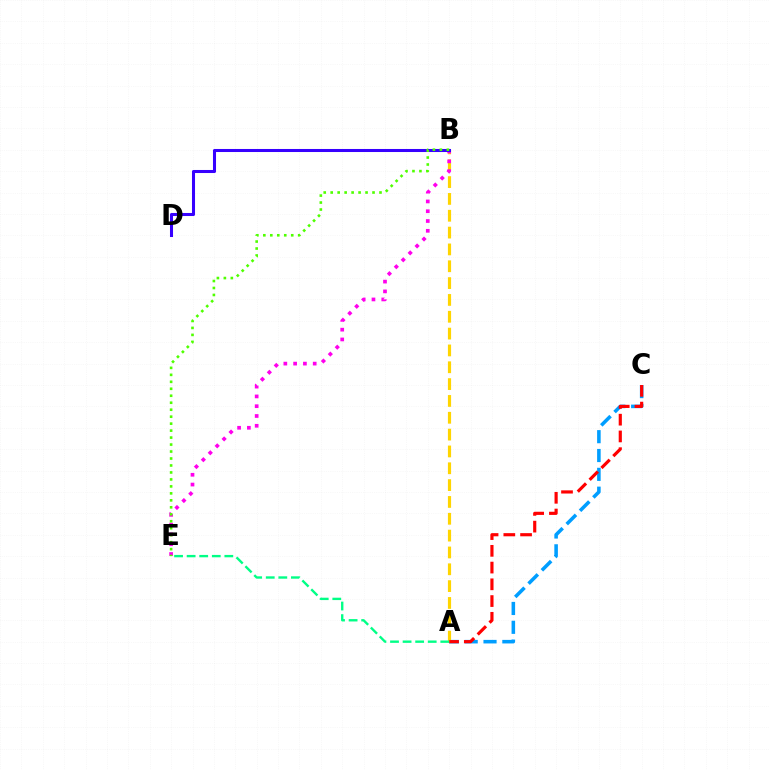{('A', 'C'): [{'color': '#009eff', 'line_style': 'dashed', 'thickness': 2.56}, {'color': '#ff0000', 'line_style': 'dashed', 'thickness': 2.27}], ('A', 'B'): [{'color': '#ffd500', 'line_style': 'dashed', 'thickness': 2.29}], ('B', 'E'): [{'color': '#ff00ed', 'line_style': 'dotted', 'thickness': 2.66}, {'color': '#4fff00', 'line_style': 'dotted', 'thickness': 1.89}], ('B', 'D'): [{'color': '#3700ff', 'line_style': 'solid', 'thickness': 2.19}], ('A', 'E'): [{'color': '#00ff86', 'line_style': 'dashed', 'thickness': 1.71}]}